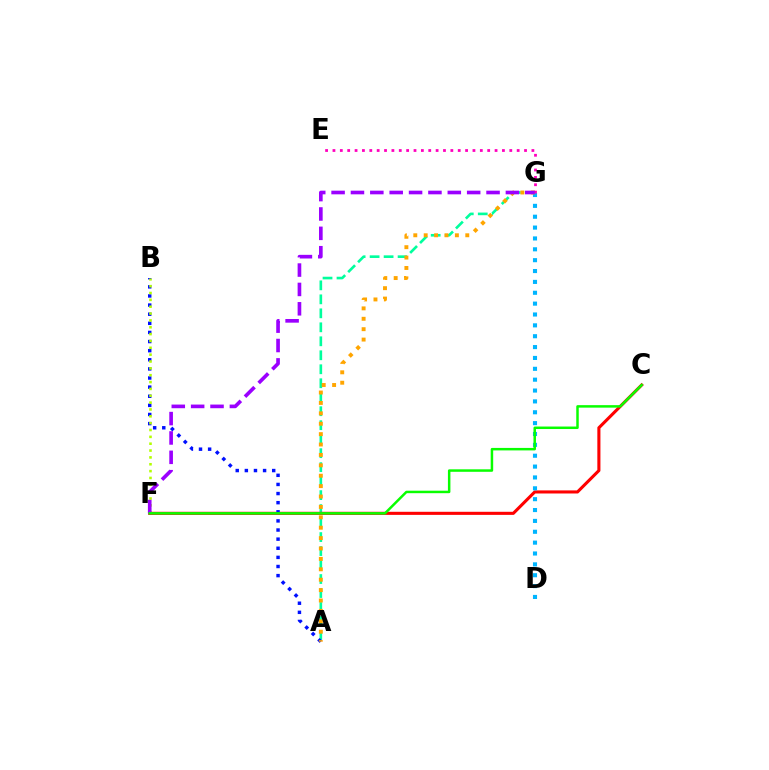{('A', 'G'): [{'color': '#00ff9d', 'line_style': 'dashed', 'thickness': 1.9}, {'color': '#ffa500', 'line_style': 'dotted', 'thickness': 2.83}], ('C', 'F'): [{'color': '#ff0000', 'line_style': 'solid', 'thickness': 2.22}, {'color': '#08ff00', 'line_style': 'solid', 'thickness': 1.79}], ('D', 'G'): [{'color': '#00b5ff', 'line_style': 'dotted', 'thickness': 2.95}], ('A', 'B'): [{'color': '#0010ff', 'line_style': 'dotted', 'thickness': 2.48}], ('B', 'F'): [{'color': '#b3ff00', 'line_style': 'dotted', 'thickness': 1.86}], ('E', 'G'): [{'color': '#ff00bd', 'line_style': 'dotted', 'thickness': 2.0}], ('F', 'G'): [{'color': '#9b00ff', 'line_style': 'dashed', 'thickness': 2.63}]}